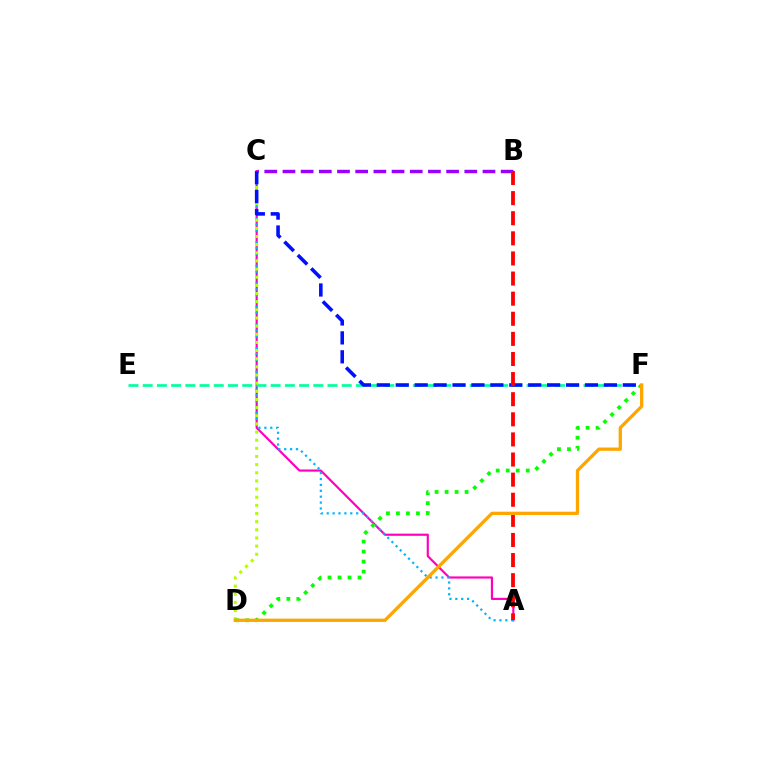{('A', 'C'): [{'color': '#ff00bd', 'line_style': 'solid', 'thickness': 1.56}, {'color': '#00b5ff', 'line_style': 'dotted', 'thickness': 1.6}], ('E', 'F'): [{'color': '#00ff9d', 'line_style': 'dashed', 'thickness': 1.93}], ('B', 'C'): [{'color': '#9b00ff', 'line_style': 'dashed', 'thickness': 2.47}], ('C', 'D'): [{'color': '#b3ff00', 'line_style': 'dotted', 'thickness': 2.21}], ('C', 'F'): [{'color': '#0010ff', 'line_style': 'dashed', 'thickness': 2.57}], ('A', 'B'): [{'color': '#ff0000', 'line_style': 'dashed', 'thickness': 2.73}], ('D', 'F'): [{'color': '#08ff00', 'line_style': 'dotted', 'thickness': 2.72}, {'color': '#ffa500', 'line_style': 'solid', 'thickness': 2.36}]}